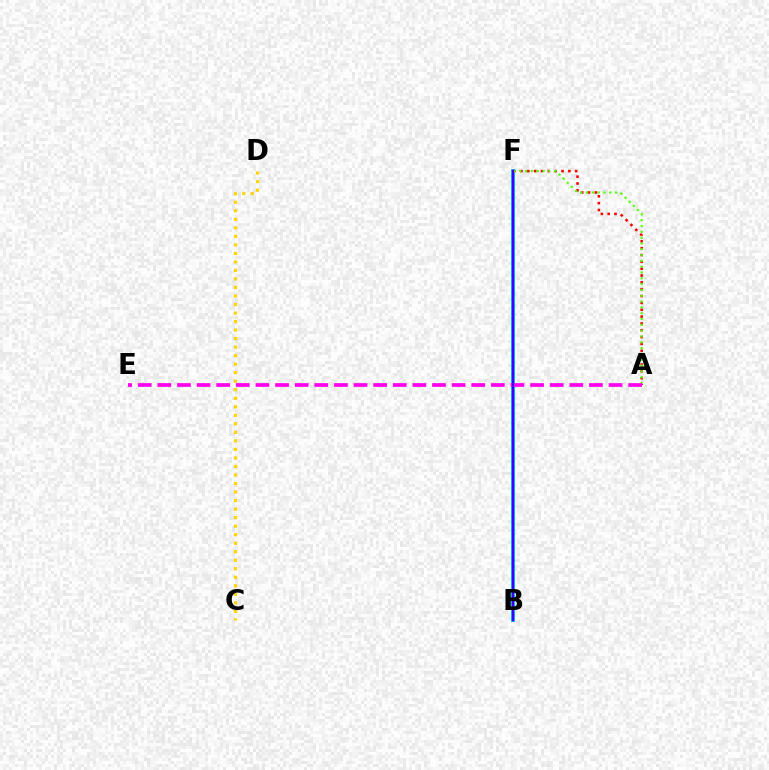{('B', 'F'): [{'color': '#009eff', 'line_style': 'solid', 'thickness': 2.75}, {'color': '#00ff86', 'line_style': 'dotted', 'thickness': 1.68}, {'color': '#3700ff', 'line_style': 'solid', 'thickness': 1.52}], ('A', 'F'): [{'color': '#ff0000', 'line_style': 'dotted', 'thickness': 1.86}, {'color': '#4fff00', 'line_style': 'dotted', 'thickness': 1.58}], ('A', 'E'): [{'color': '#ff00ed', 'line_style': 'dashed', 'thickness': 2.66}], ('C', 'D'): [{'color': '#ffd500', 'line_style': 'dotted', 'thickness': 2.32}]}